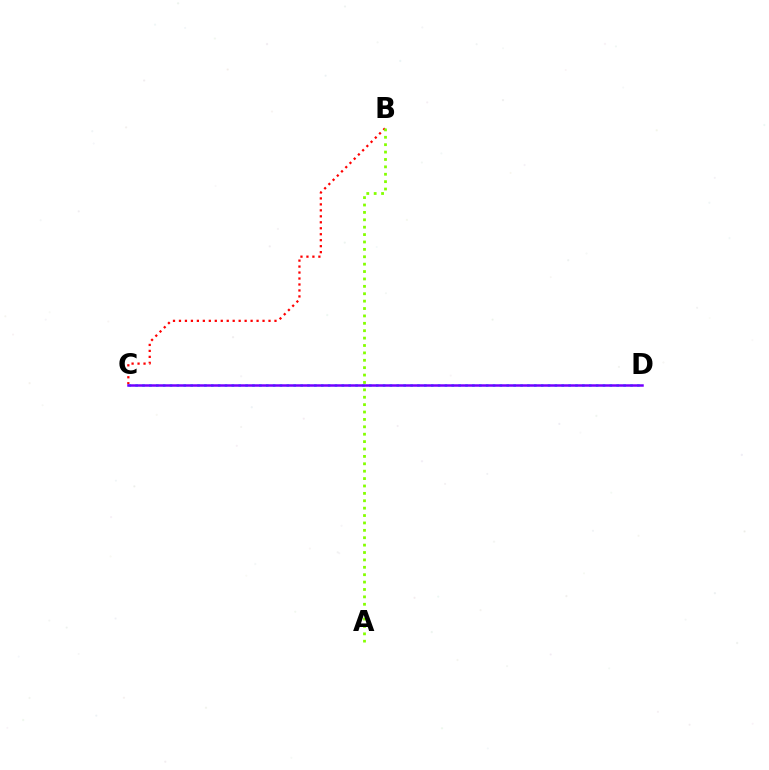{('B', 'C'): [{'color': '#ff0000', 'line_style': 'dotted', 'thickness': 1.62}], ('C', 'D'): [{'color': '#00fff6', 'line_style': 'dotted', 'thickness': 1.87}, {'color': '#7200ff', 'line_style': 'solid', 'thickness': 1.8}], ('A', 'B'): [{'color': '#84ff00', 'line_style': 'dotted', 'thickness': 2.01}]}